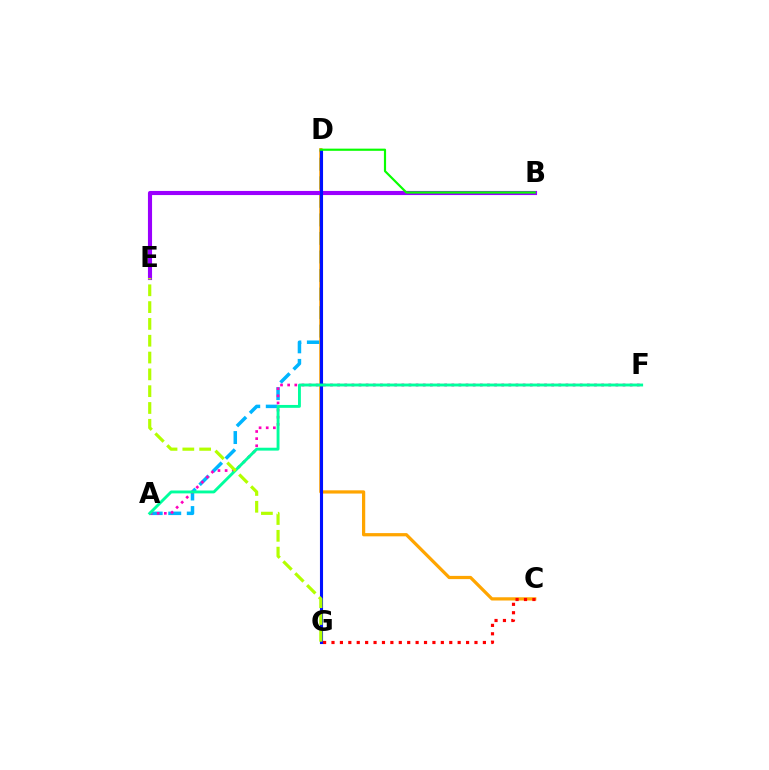{('A', 'D'): [{'color': '#00b5ff', 'line_style': 'dashed', 'thickness': 2.52}], ('C', 'D'): [{'color': '#ffa500', 'line_style': 'solid', 'thickness': 2.33}], ('B', 'E'): [{'color': '#9b00ff', 'line_style': 'solid', 'thickness': 2.96}], ('C', 'G'): [{'color': '#ff0000', 'line_style': 'dotted', 'thickness': 2.29}], ('D', 'G'): [{'color': '#0010ff', 'line_style': 'solid', 'thickness': 2.23}], ('B', 'D'): [{'color': '#08ff00', 'line_style': 'solid', 'thickness': 1.56}], ('A', 'F'): [{'color': '#ff00bd', 'line_style': 'dotted', 'thickness': 1.94}, {'color': '#00ff9d', 'line_style': 'solid', 'thickness': 2.08}], ('E', 'G'): [{'color': '#b3ff00', 'line_style': 'dashed', 'thickness': 2.28}]}